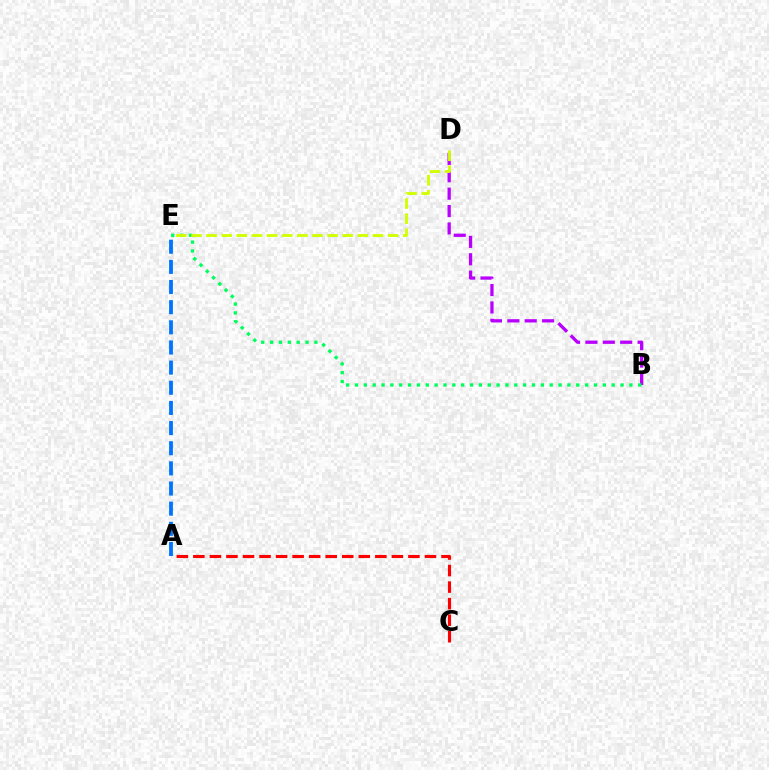{('A', 'C'): [{'color': '#ff0000', 'line_style': 'dashed', 'thickness': 2.25}], ('B', 'D'): [{'color': '#b900ff', 'line_style': 'dashed', 'thickness': 2.36}], ('A', 'E'): [{'color': '#0074ff', 'line_style': 'dashed', 'thickness': 2.74}], ('B', 'E'): [{'color': '#00ff5c', 'line_style': 'dotted', 'thickness': 2.41}], ('D', 'E'): [{'color': '#d1ff00', 'line_style': 'dashed', 'thickness': 2.05}]}